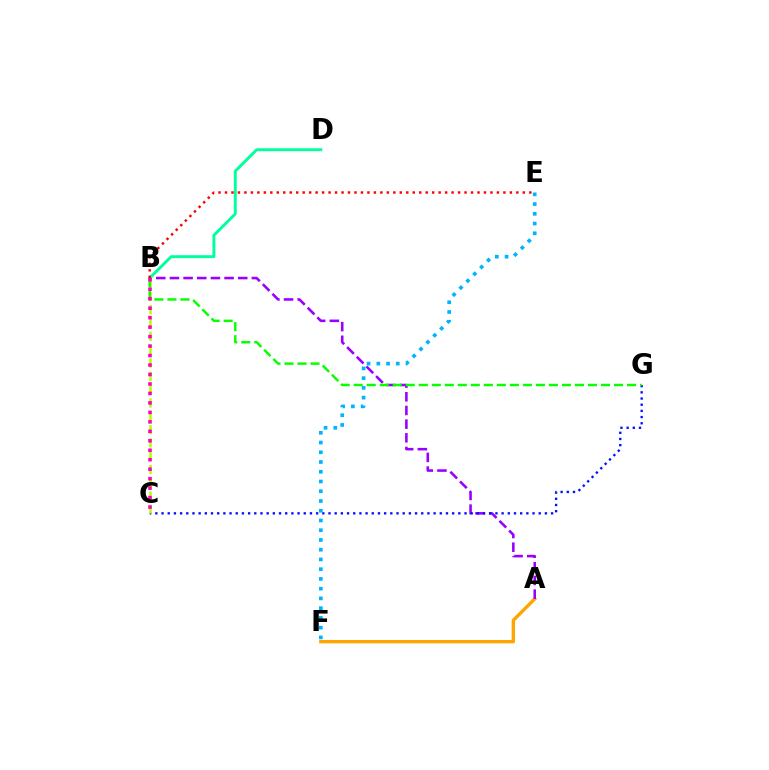{('A', 'F'): [{'color': '#ffa500', 'line_style': 'solid', 'thickness': 2.41}], ('A', 'B'): [{'color': '#9b00ff', 'line_style': 'dashed', 'thickness': 1.86}], ('C', 'G'): [{'color': '#0010ff', 'line_style': 'dotted', 'thickness': 1.68}], ('B', 'C'): [{'color': '#b3ff00', 'line_style': 'dashed', 'thickness': 1.81}, {'color': '#ff00bd', 'line_style': 'dotted', 'thickness': 2.57}], ('B', 'D'): [{'color': '#00ff9d', 'line_style': 'solid', 'thickness': 2.1}], ('B', 'G'): [{'color': '#08ff00', 'line_style': 'dashed', 'thickness': 1.77}], ('B', 'E'): [{'color': '#ff0000', 'line_style': 'dotted', 'thickness': 1.76}], ('E', 'F'): [{'color': '#00b5ff', 'line_style': 'dotted', 'thickness': 2.65}]}